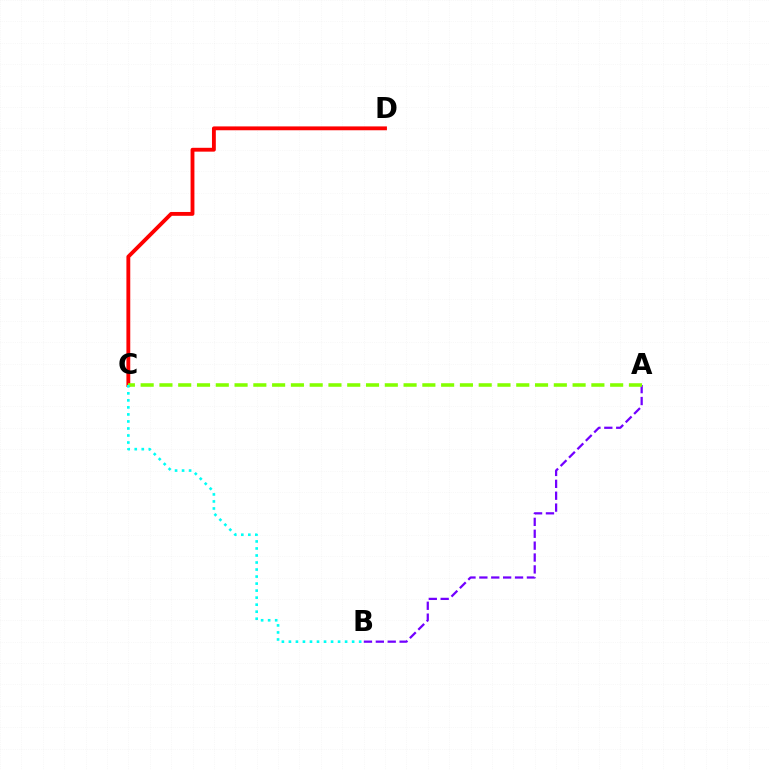{('A', 'B'): [{'color': '#7200ff', 'line_style': 'dashed', 'thickness': 1.61}], ('C', 'D'): [{'color': '#ff0000', 'line_style': 'solid', 'thickness': 2.77}], ('A', 'C'): [{'color': '#84ff00', 'line_style': 'dashed', 'thickness': 2.55}], ('B', 'C'): [{'color': '#00fff6', 'line_style': 'dotted', 'thickness': 1.91}]}